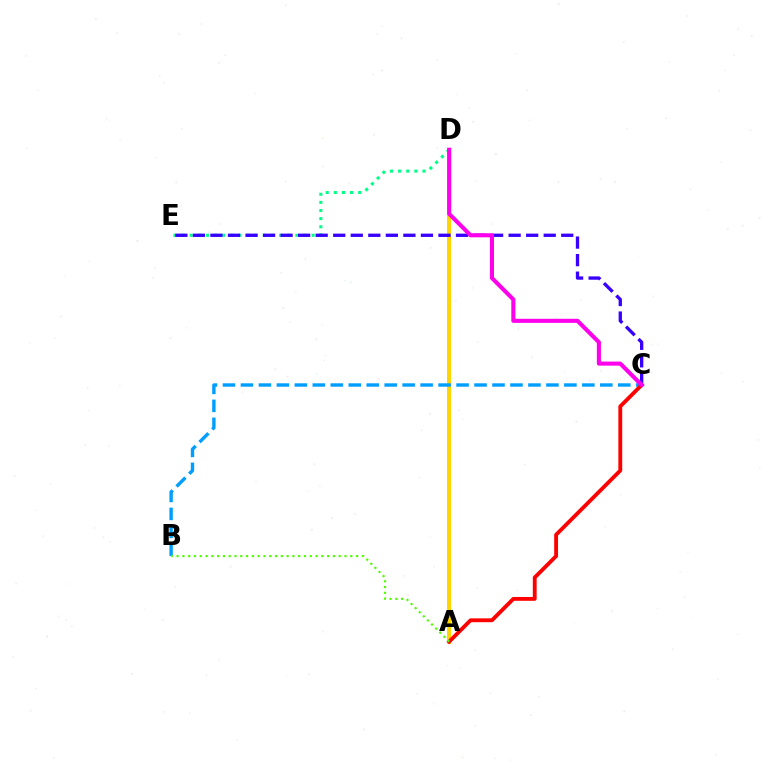{('A', 'D'): [{'color': '#ffd500', 'line_style': 'solid', 'thickness': 2.88}], ('B', 'C'): [{'color': '#009eff', 'line_style': 'dashed', 'thickness': 2.44}], ('D', 'E'): [{'color': '#00ff86', 'line_style': 'dotted', 'thickness': 2.21}], ('C', 'E'): [{'color': '#3700ff', 'line_style': 'dashed', 'thickness': 2.38}], ('A', 'C'): [{'color': '#ff0000', 'line_style': 'solid', 'thickness': 2.77}], ('A', 'B'): [{'color': '#4fff00', 'line_style': 'dotted', 'thickness': 1.57}], ('C', 'D'): [{'color': '#ff00ed', 'line_style': 'solid', 'thickness': 2.94}]}